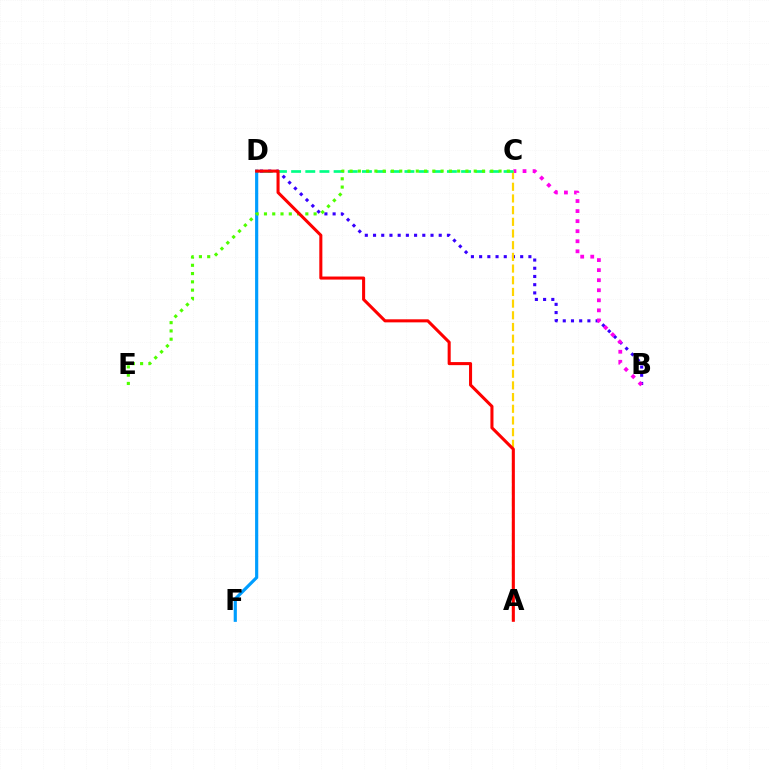{('B', 'D'): [{'color': '#3700ff', 'line_style': 'dotted', 'thickness': 2.23}], ('D', 'F'): [{'color': '#009eff', 'line_style': 'solid', 'thickness': 2.28}], ('B', 'C'): [{'color': '#ff00ed', 'line_style': 'dotted', 'thickness': 2.73}], ('A', 'C'): [{'color': '#ffd500', 'line_style': 'dashed', 'thickness': 1.59}], ('C', 'D'): [{'color': '#00ff86', 'line_style': 'dashed', 'thickness': 1.92}], ('C', 'E'): [{'color': '#4fff00', 'line_style': 'dotted', 'thickness': 2.25}], ('A', 'D'): [{'color': '#ff0000', 'line_style': 'solid', 'thickness': 2.2}]}